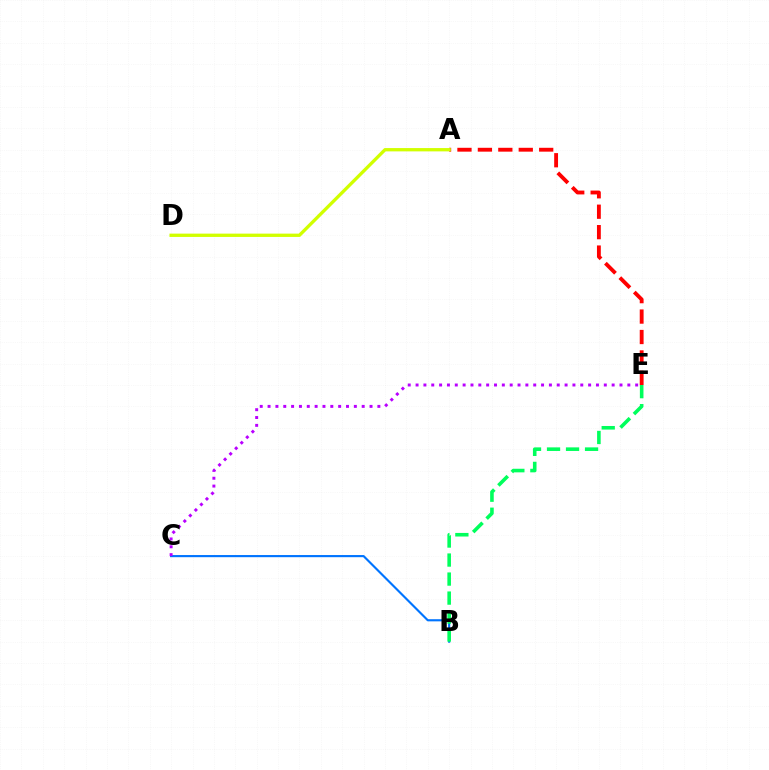{('B', 'C'): [{'color': '#0074ff', 'line_style': 'solid', 'thickness': 1.54}], ('A', 'E'): [{'color': '#ff0000', 'line_style': 'dashed', 'thickness': 2.78}], ('A', 'D'): [{'color': '#d1ff00', 'line_style': 'solid', 'thickness': 2.39}], ('C', 'E'): [{'color': '#b900ff', 'line_style': 'dotted', 'thickness': 2.13}], ('B', 'E'): [{'color': '#00ff5c', 'line_style': 'dashed', 'thickness': 2.58}]}